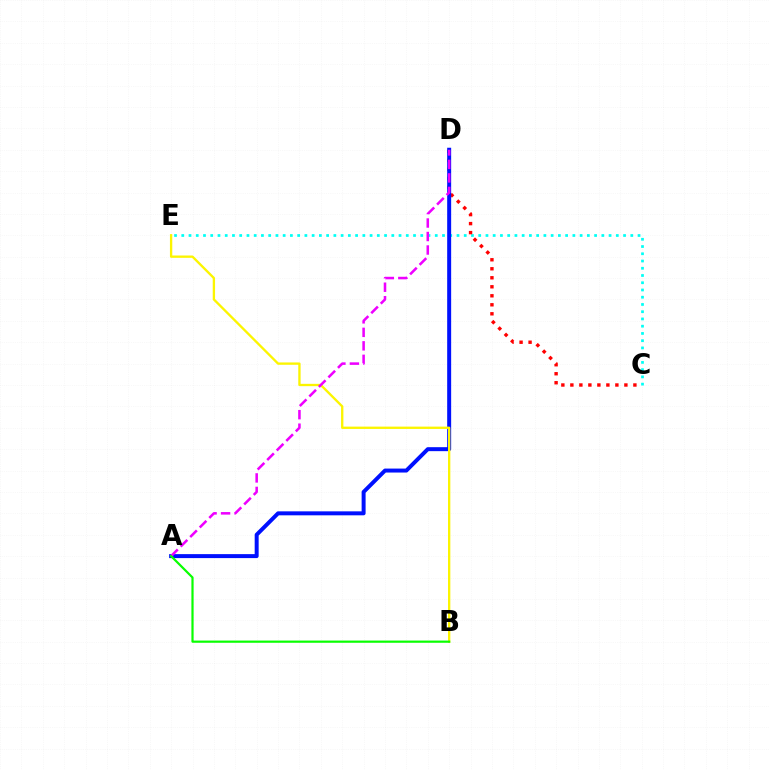{('C', 'E'): [{'color': '#00fff6', 'line_style': 'dotted', 'thickness': 1.97}], ('C', 'D'): [{'color': '#ff0000', 'line_style': 'dotted', 'thickness': 2.45}], ('A', 'D'): [{'color': '#0010ff', 'line_style': 'solid', 'thickness': 2.86}, {'color': '#ee00ff', 'line_style': 'dashed', 'thickness': 1.83}], ('B', 'E'): [{'color': '#fcf500', 'line_style': 'solid', 'thickness': 1.68}], ('A', 'B'): [{'color': '#08ff00', 'line_style': 'solid', 'thickness': 1.59}]}